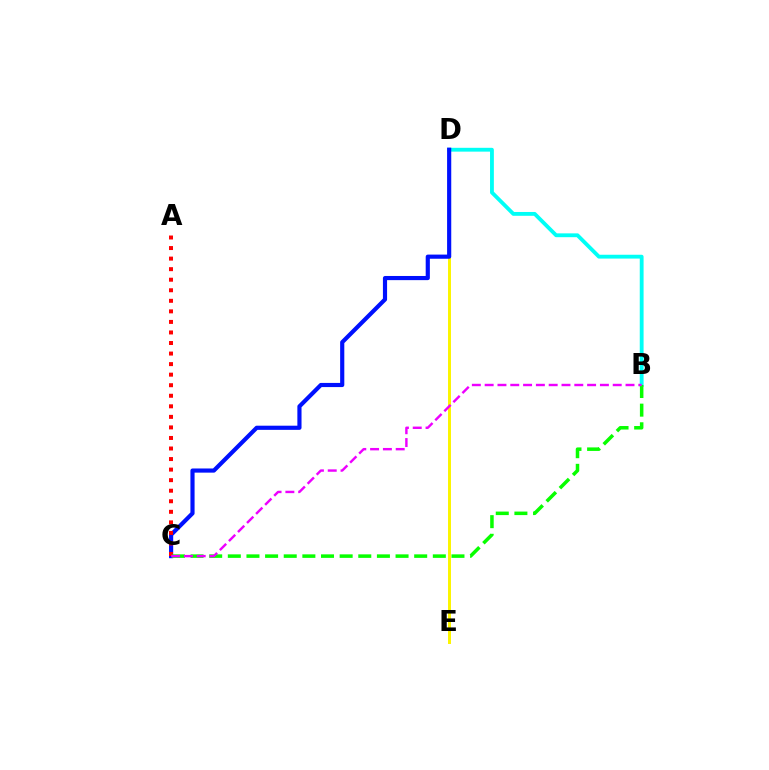{('D', 'E'): [{'color': '#fcf500', 'line_style': 'solid', 'thickness': 2.14}], ('B', 'D'): [{'color': '#00fff6', 'line_style': 'solid', 'thickness': 2.76}], ('C', 'D'): [{'color': '#0010ff', 'line_style': 'solid', 'thickness': 2.99}], ('A', 'C'): [{'color': '#ff0000', 'line_style': 'dotted', 'thickness': 2.87}], ('B', 'C'): [{'color': '#08ff00', 'line_style': 'dashed', 'thickness': 2.53}, {'color': '#ee00ff', 'line_style': 'dashed', 'thickness': 1.74}]}